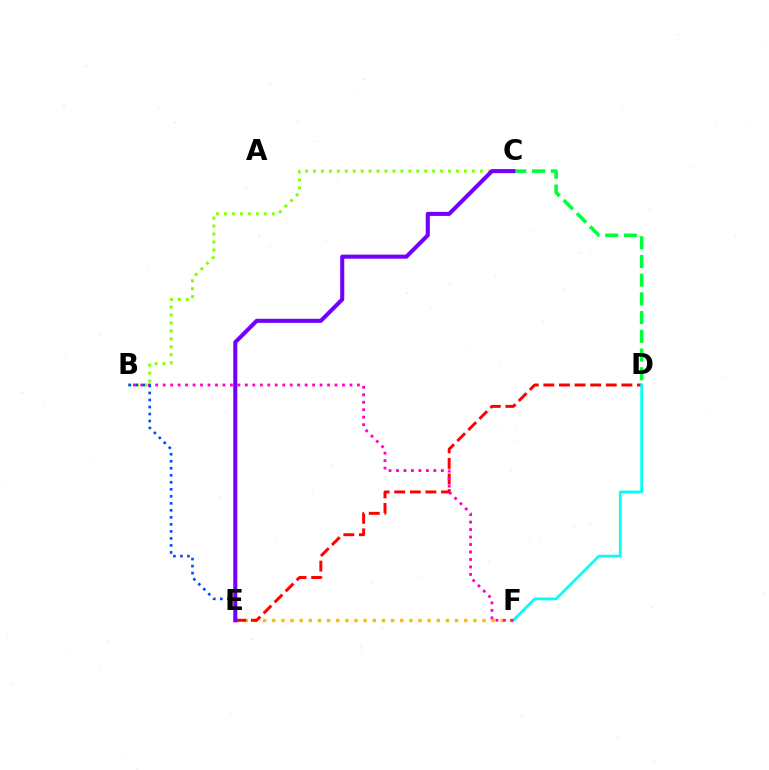{('B', 'C'): [{'color': '#84ff00', 'line_style': 'dotted', 'thickness': 2.16}], ('E', 'F'): [{'color': '#ffbd00', 'line_style': 'dotted', 'thickness': 2.48}], ('D', 'E'): [{'color': '#ff0000', 'line_style': 'dashed', 'thickness': 2.12}], ('D', 'F'): [{'color': '#00fff6', 'line_style': 'solid', 'thickness': 1.97}], ('B', 'F'): [{'color': '#ff00cf', 'line_style': 'dotted', 'thickness': 2.03}], ('C', 'D'): [{'color': '#00ff39', 'line_style': 'dashed', 'thickness': 2.54}], ('B', 'E'): [{'color': '#004bff', 'line_style': 'dotted', 'thickness': 1.91}], ('C', 'E'): [{'color': '#7200ff', 'line_style': 'solid', 'thickness': 2.92}]}